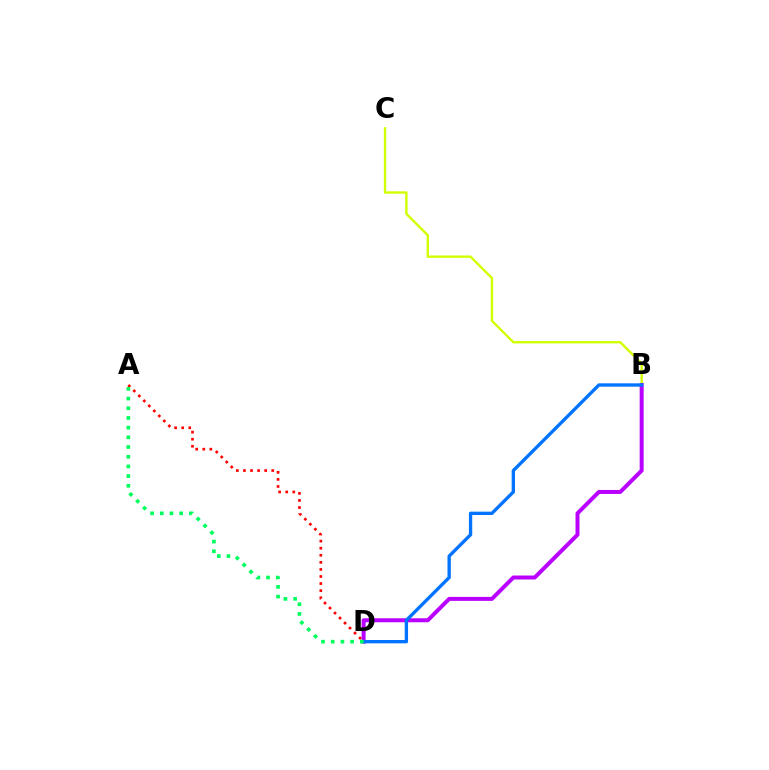{('A', 'D'): [{'color': '#ff0000', 'line_style': 'dotted', 'thickness': 1.92}, {'color': '#00ff5c', 'line_style': 'dotted', 'thickness': 2.63}], ('B', 'C'): [{'color': '#d1ff00', 'line_style': 'solid', 'thickness': 1.71}], ('B', 'D'): [{'color': '#b900ff', 'line_style': 'solid', 'thickness': 2.87}, {'color': '#0074ff', 'line_style': 'solid', 'thickness': 2.41}]}